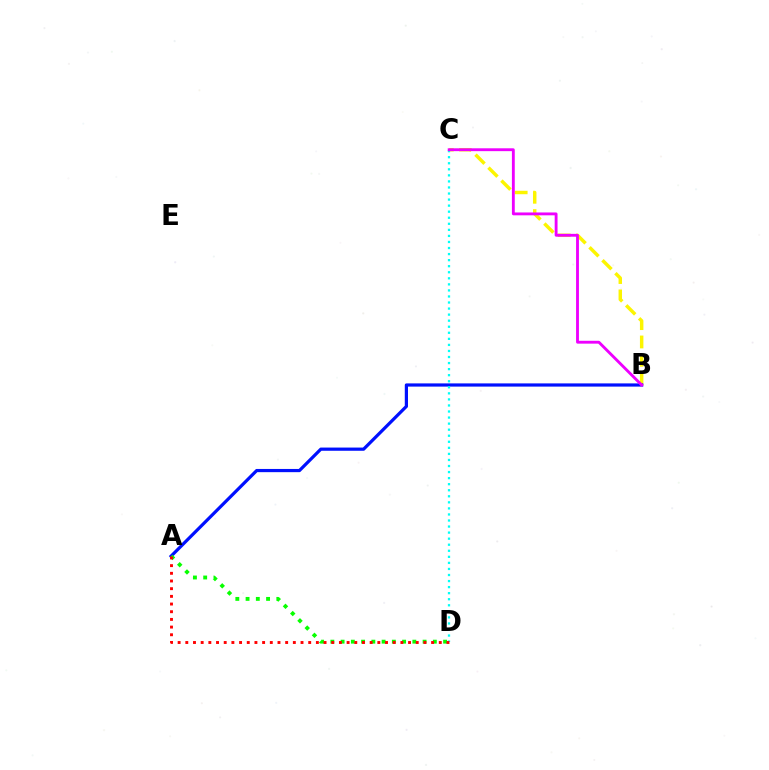{('B', 'C'): [{'color': '#fcf500', 'line_style': 'dashed', 'thickness': 2.49}, {'color': '#ee00ff', 'line_style': 'solid', 'thickness': 2.06}], ('A', 'B'): [{'color': '#0010ff', 'line_style': 'solid', 'thickness': 2.31}], ('C', 'D'): [{'color': '#00fff6', 'line_style': 'dotted', 'thickness': 1.65}], ('A', 'D'): [{'color': '#08ff00', 'line_style': 'dotted', 'thickness': 2.78}, {'color': '#ff0000', 'line_style': 'dotted', 'thickness': 2.09}]}